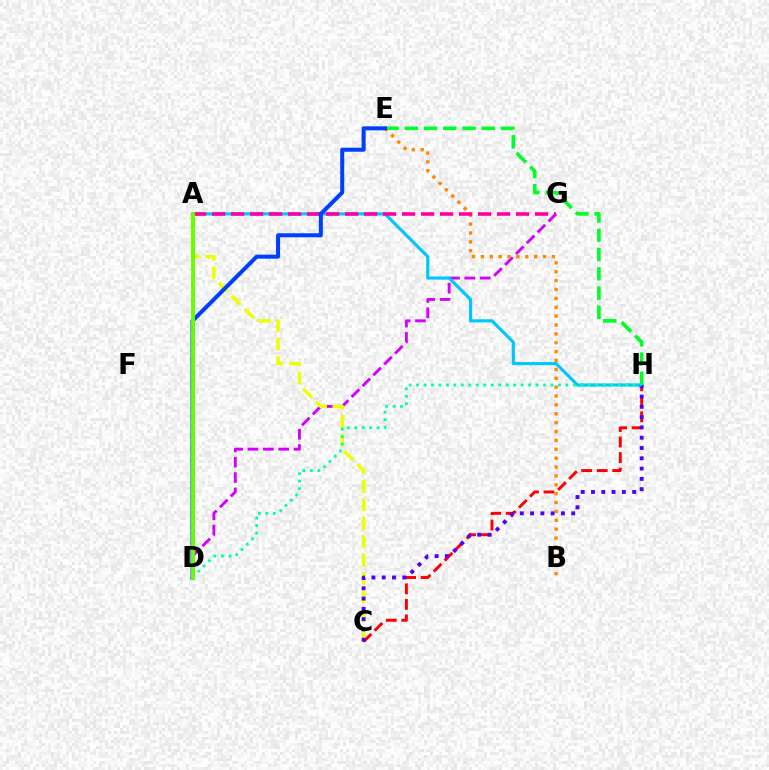{('D', 'G'): [{'color': '#d600ff', 'line_style': 'dashed', 'thickness': 2.09}], ('A', 'C'): [{'color': '#eeff00', 'line_style': 'dashed', 'thickness': 2.5}], ('C', 'H'): [{'color': '#ff0000', 'line_style': 'dashed', 'thickness': 2.11}, {'color': '#4f00ff', 'line_style': 'dotted', 'thickness': 2.8}], ('E', 'H'): [{'color': '#00ff27', 'line_style': 'dashed', 'thickness': 2.62}], ('B', 'E'): [{'color': '#ff8800', 'line_style': 'dotted', 'thickness': 2.41}], ('A', 'H'): [{'color': '#00c7ff', 'line_style': 'solid', 'thickness': 2.27}], ('D', 'H'): [{'color': '#00ffaf', 'line_style': 'dotted', 'thickness': 2.03}], ('A', 'G'): [{'color': '#ff00a0', 'line_style': 'dashed', 'thickness': 2.58}], ('D', 'E'): [{'color': '#003fff', 'line_style': 'solid', 'thickness': 2.9}], ('A', 'D'): [{'color': '#66ff00', 'line_style': 'solid', 'thickness': 2.81}]}